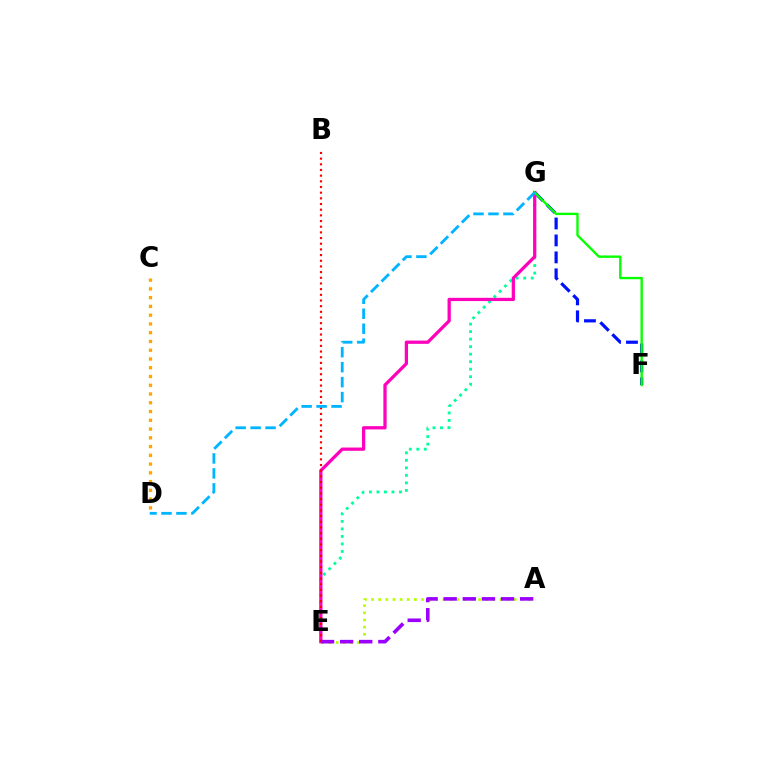{('F', 'G'): [{'color': '#0010ff', 'line_style': 'dashed', 'thickness': 2.3}, {'color': '#08ff00', 'line_style': 'solid', 'thickness': 1.71}], ('E', 'G'): [{'color': '#00ff9d', 'line_style': 'dotted', 'thickness': 2.04}, {'color': '#ff00bd', 'line_style': 'solid', 'thickness': 2.34}], ('A', 'E'): [{'color': '#b3ff00', 'line_style': 'dotted', 'thickness': 1.94}, {'color': '#9b00ff', 'line_style': 'dashed', 'thickness': 2.6}], ('B', 'E'): [{'color': '#ff0000', 'line_style': 'dotted', 'thickness': 1.54}], ('D', 'G'): [{'color': '#00b5ff', 'line_style': 'dashed', 'thickness': 2.03}], ('C', 'D'): [{'color': '#ffa500', 'line_style': 'dotted', 'thickness': 2.38}]}